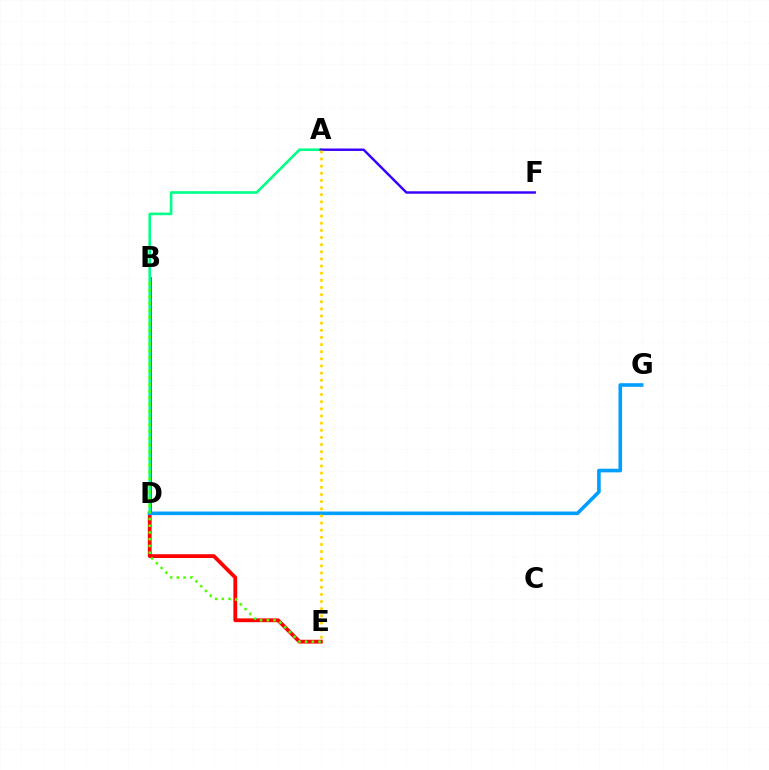{('D', 'E'): [{'color': '#ff0000', 'line_style': 'solid', 'thickness': 2.73}], ('B', 'D'): [{'color': '#ff00ed', 'line_style': 'solid', 'thickness': 2.07}], ('A', 'D'): [{'color': '#00ff86', 'line_style': 'solid', 'thickness': 1.88}], ('A', 'F'): [{'color': '#3700ff', 'line_style': 'solid', 'thickness': 1.75}], ('D', 'G'): [{'color': '#009eff', 'line_style': 'solid', 'thickness': 2.6}], ('A', 'E'): [{'color': '#ffd500', 'line_style': 'dotted', 'thickness': 1.94}], ('B', 'E'): [{'color': '#4fff00', 'line_style': 'dotted', 'thickness': 1.83}]}